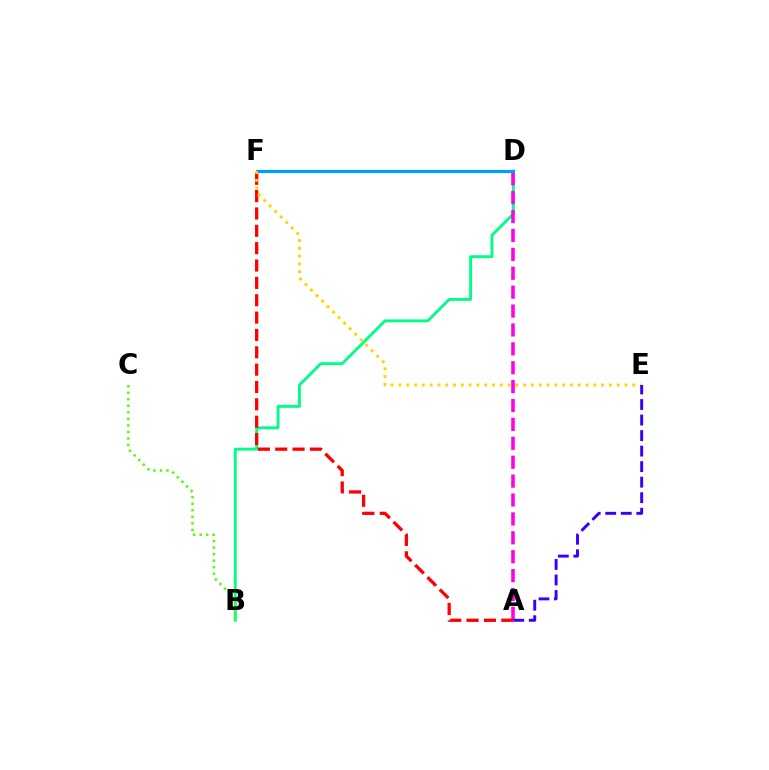{('B', 'D'): [{'color': '#00ff86', 'line_style': 'solid', 'thickness': 2.07}], ('A', 'D'): [{'color': '#ff00ed', 'line_style': 'dashed', 'thickness': 2.57}], ('B', 'C'): [{'color': '#4fff00', 'line_style': 'dotted', 'thickness': 1.77}], ('D', 'F'): [{'color': '#009eff', 'line_style': 'solid', 'thickness': 2.27}], ('A', 'F'): [{'color': '#ff0000', 'line_style': 'dashed', 'thickness': 2.36}], ('E', 'F'): [{'color': '#ffd500', 'line_style': 'dotted', 'thickness': 2.12}], ('A', 'E'): [{'color': '#3700ff', 'line_style': 'dashed', 'thickness': 2.11}]}